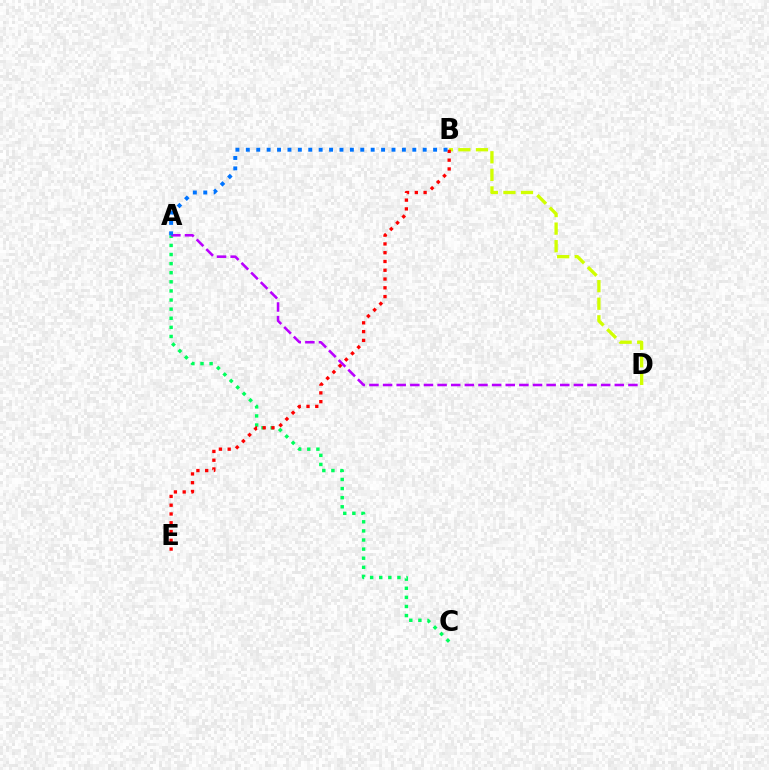{('A', 'C'): [{'color': '#00ff5c', 'line_style': 'dotted', 'thickness': 2.47}], ('A', 'D'): [{'color': '#b900ff', 'line_style': 'dashed', 'thickness': 1.85}], ('B', 'D'): [{'color': '#d1ff00', 'line_style': 'dashed', 'thickness': 2.39}], ('B', 'E'): [{'color': '#ff0000', 'line_style': 'dotted', 'thickness': 2.38}], ('A', 'B'): [{'color': '#0074ff', 'line_style': 'dotted', 'thickness': 2.83}]}